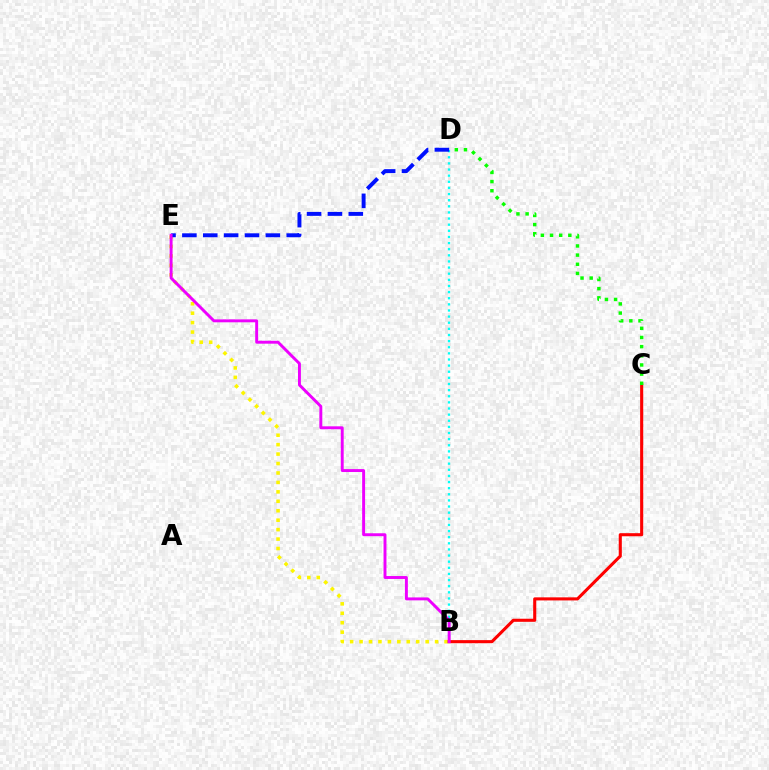{('B', 'D'): [{'color': '#00fff6', 'line_style': 'dotted', 'thickness': 1.66}], ('B', 'E'): [{'color': '#fcf500', 'line_style': 'dotted', 'thickness': 2.57}, {'color': '#ee00ff', 'line_style': 'solid', 'thickness': 2.11}], ('D', 'E'): [{'color': '#0010ff', 'line_style': 'dashed', 'thickness': 2.83}], ('B', 'C'): [{'color': '#ff0000', 'line_style': 'solid', 'thickness': 2.22}], ('C', 'D'): [{'color': '#08ff00', 'line_style': 'dotted', 'thickness': 2.49}]}